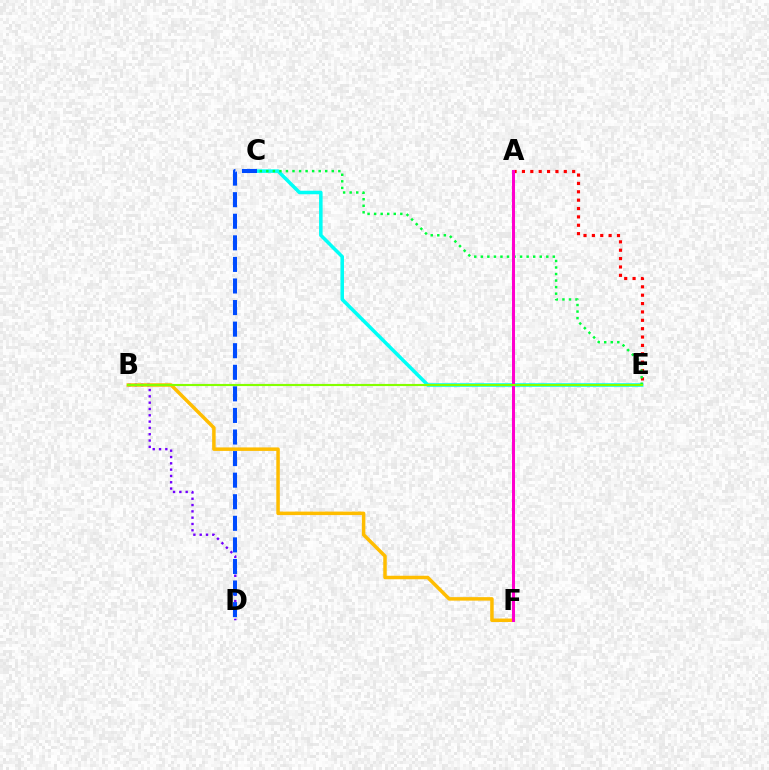{('B', 'F'): [{'color': '#ffbd00', 'line_style': 'solid', 'thickness': 2.52}], ('A', 'E'): [{'color': '#ff0000', 'line_style': 'dotted', 'thickness': 2.27}], ('C', 'E'): [{'color': '#00fff6', 'line_style': 'solid', 'thickness': 2.54}, {'color': '#00ff39', 'line_style': 'dotted', 'thickness': 1.78}], ('B', 'D'): [{'color': '#7200ff', 'line_style': 'dotted', 'thickness': 1.71}], ('C', 'D'): [{'color': '#004bff', 'line_style': 'dashed', 'thickness': 2.93}], ('A', 'F'): [{'color': '#ff00cf', 'line_style': 'solid', 'thickness': 2.18}], ('B', 'E'): [{'color': '#84ff00', 'line_style': 'solid', 'thickness': 1.54}]}